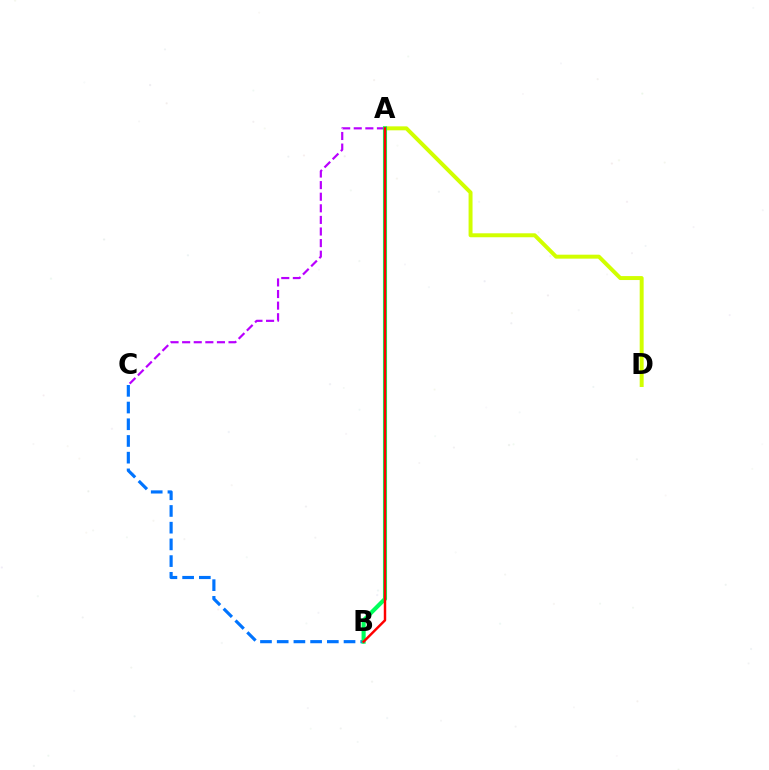{('B', 'C'): [{'color': '#0074ff', 'line_style': 'dashed', 'thickness': 2.27}], ('A', 'C'): [{'color': '#b900ff', 'line_style': 'dashed', 'thickness': 1.58}], ('A', 'D'): [{'color': '#d1ff00', 'line_style': 'solid', 'thickness': 2.85}], ('A', 'B'): [{'color': '#00ff5c', 'line_style': 'solid', 'thickness': 2.96}, {'color': '#ff0000', 'line_style': 'solid', 'thickness': 1.76}]}